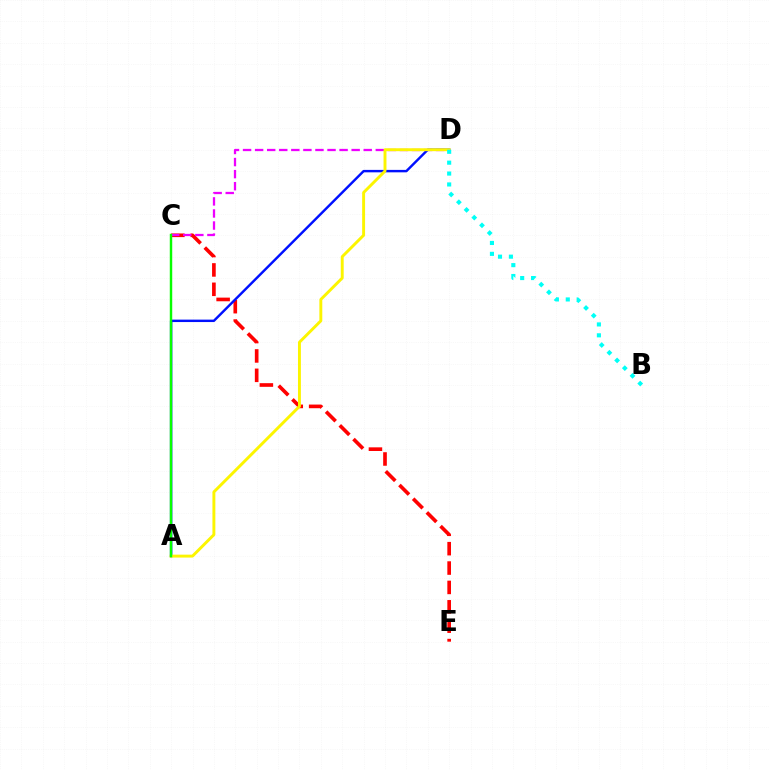{('C', 'E'): [{'color': '#ff0000', 'line_style': 'dashed', 'thickness': 2.63}], ('C', 'D'): [{'color': '#ee00ff', 'line_style': 'dashed', 'thickness': 1.64}], ('A', 'D'): [{'color': '#0010ff', 'line_style': 'solid', 'thickness': 1.75}, {'color': '#fcf500', 'line_style': 'solid', 'thickness': 2.1}], ('A', 'C'): [{'color': '#08ff00', 'line_style': 'solid', 'thickness': 1.76}], ('B', 'D'): [{'color': '#00fff6', 'line_style': 'dotted', 'thickness': 2.96}]}